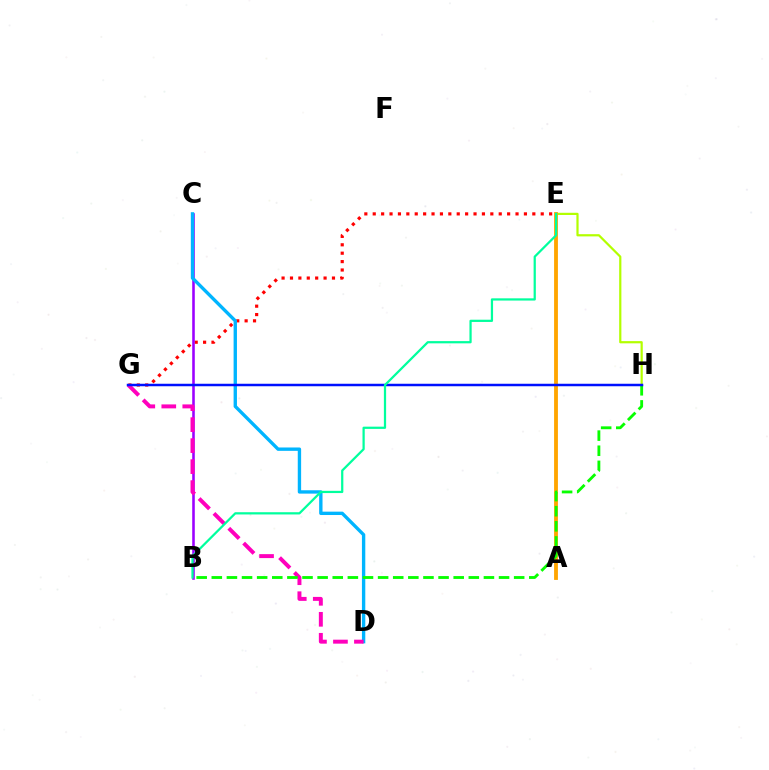{('E', 'G'): [{'color': '#ff0000', 'line_style': 'dotted', 'thickness': 2.28}], ('B', 'C'): [{'color': '#9b00ff', 'line_style': 'solid', 'thickness': 1.85}], ('E', 'H'): [{'color': '#b3ff00', 'line_style': 'solid', 'thickness': 1.59}], ('A', 'E'): [{'color': '#ffa500', 'line_style': 'solid', 'thickness': 2.76}], ('C', 'D'): [{'color': '#00b5ff', 'line_style': 'solid', 'thickness': 2.42}], ('D', 'G'): [{'color': '#ff00bd', 'line_style': 'dashed', 'thickness': 2.85}], ('B', 'H'): [{'color': '#08ff00', 'line_style': 'dashed', 'thickness': 2.05}], ('G', 'H'): [{'color': '#0010ff', 'line_style': 'solid', 'thickness': 1.79}], ('B', 'E'): [{'color': '#00ff9d', 'line_style': 'solid', 'thickness': 1.61}]}